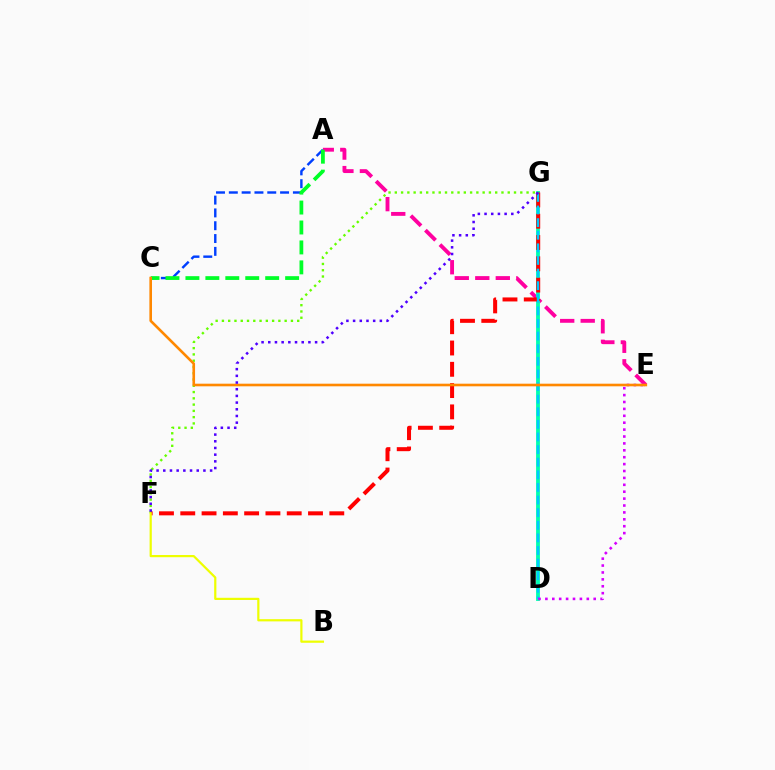{('F', 'G'): [{'color': '#66ff00', 'line_style': 'dotted', 'thickness': 1.7}, {'color': '#ff0000', 'line_style': 'dashed', 'thickness': 2.89}, {'color': '#4f00ff', 'line_style': 'dotted', 'thickness': 1.82}], ('A', 'E'): [{'color': '#ff00a0', 'line_style': 'dashed', 'thickness': 2.79}], ('D', 'G'): [{'color': '#00ffaf', 'line_style': 'solid', 'thickness': 2.75}, {'color': '#00c7ff', 'line_style': 'dashed', 'thickness': 1.71}], ('A', 'C'): [{'color': '#003fff', 'line_style': 'dashed', 'thickness': 1.74}, {'color': '#00ff27', 'line_style': 'dashed', 'thickness': 2.71}], ('D', 'E'): [{'color': '#d600ff', 'line_style': 'dotted', 'thickness': 1.87}], ('C', 'E'): [{'color': '#ff8800', 'line_style': 'solid', 'thickness': 1.89}], ('B', 'F'): [{'color': '#eeff00', 'line_style': 'solid', 'thickness': 1.59}]}